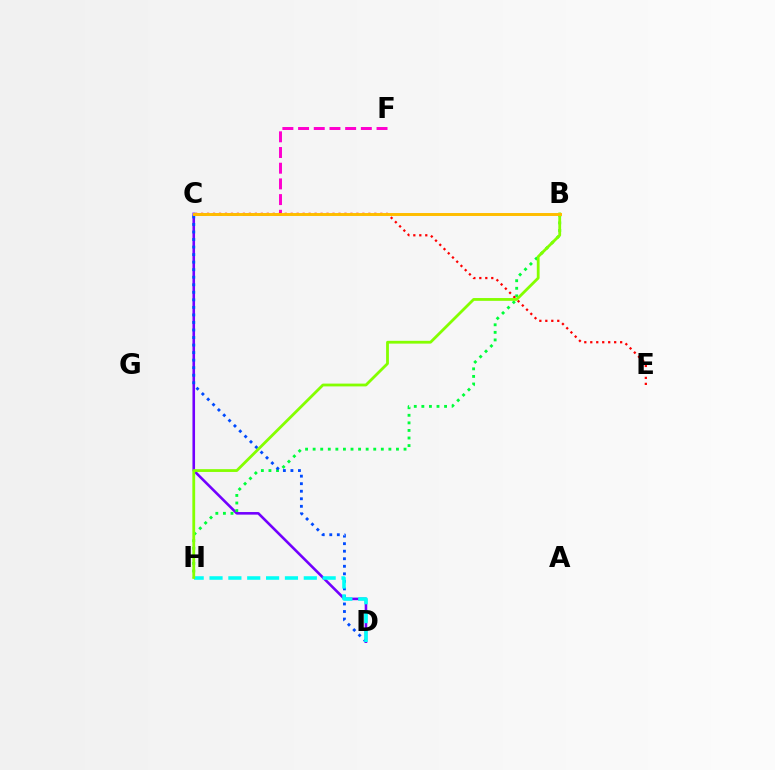{('C', 'F'): [{'color': '#ff00cf', 'line_style': 'dashed', 'thickness': 2.13}], ('C', 'D'): [{'color': '#7200ff', 'line_style': 'solid', 'thickness': 1.87}, {'color': '#004bff', 'line_style': 'dotted', 'thickness': 2.05}], ('B', 'H'): [{'color': '#00ff39', 'line_style': 'dotted', 'thickness': 2.06}, {'color': '#84ff00', 'line_style': 'solid', 'thickness': 2.01}], ('C', 'E'): [{'color': '#ff0000', 'line_style': 'dotted', 'thickness': 1.62}], ('D', 'H'): [{'color': '#00fff6', 'line_style': 'dashed', 'thickness': 2.56}], ('B', 'C'): [{'color': '#ffbd00', 'line_style': 'solid', 'thickness': 2.13}]}